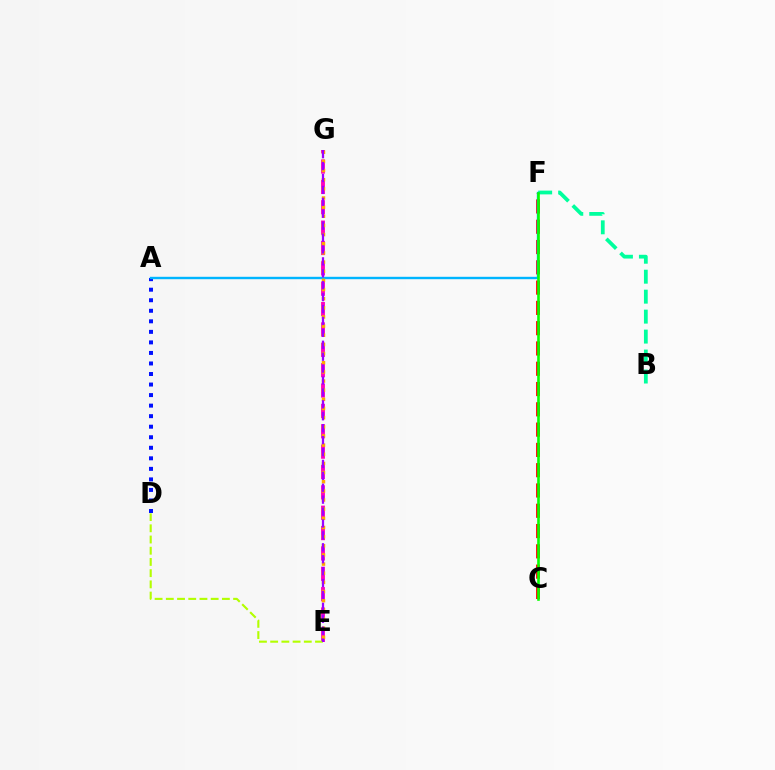{('A', 'D'): [{'color': '#0010ff', 'line_style': 'dotted', 'thickness': 2.86}], ('E', 'G'): [{'color': '#ff00bd', 'line_style': 'dashed', 'thickness': 2.77}, {'color': '#ffa500', 'line_style': 'dotted', 'thickness': 2.49}, {'color': '#9b00ff', 'line_style': 'dashed', 'thickness': 1.62}], ('B', 'F'): [{'color': '#00ff9d', 'line_style': 'dashed', 'thickness': 2.71}], ('D', 'E'): [{'color': '#b3ff00', 'line_style': 'dashed', 'thickness': 1.52}], ('C', 'F'): [{'color': '#ff0000', 'line_style': 'dashed', 'thickness': 2.76}, {'color': '#08ff00', 'line_style': 'solid', 'thickness': 1.89}], ('A', 'F'): [{'color': '#00b5ff', 'line_style': 'solid', 'thickness': 1.73}]}